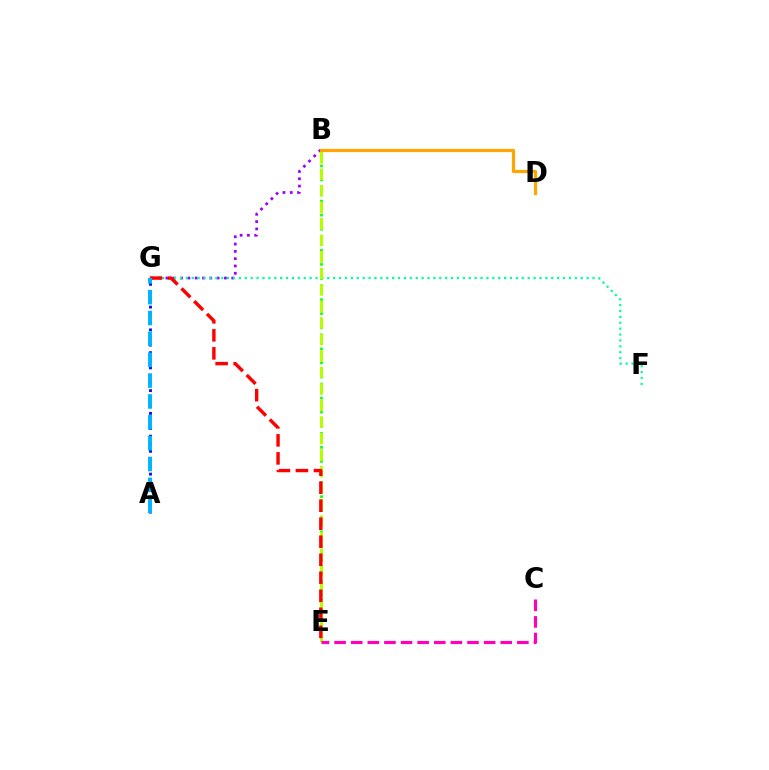{('B', 'E'): [{'color': '#08ff00', 'line_style': 'dotted', 'thickness': 1.91}, {'color': '#b3ff00', 'line_style': 'dashed', 'thickness': 2.24}], ('B', 'G'): [{'color': '#9b00ff', 'line_style': 'dotted', 'thickness': 1.99}], ('F', 'G'): [{'color': '#00ff9d', 'line_style': 'dotted', 'thickness': 1.6}], ('B', 'D'): [{'color': '#ffa500', 'line_style': 'solid', 'thickness': 2.29}], ('C', 'E'): [{'color': '#ff00bd', 'line_style': 'dashed', 'thickness': 2.26}], ('A', 'G'): [{'color': '#0010ff', 'line_style': 'dotted', 'thickness': 2.06}, {'color': '#00b5ff', 'line_style': 'dashed', 'thickness': 2.83}], ('E', 'G'): [{'color': '#ff0000', 'line_style': 'dashed', 'thickness': 2.45}]}